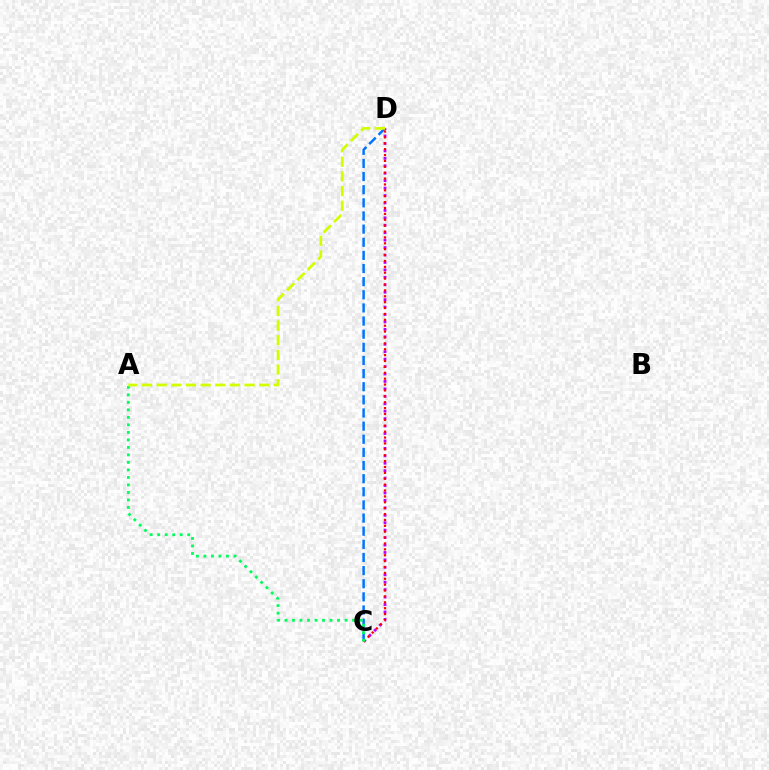{('C', 'D'): [{'color': '#0074ff', 'line_style': 'dashed', 'thickness': 1.78}, {'color': '#b900ff', 'line_style': 'dotted', 'thickness': 2.02}, {'color': '#ff0000', 'line_style': 'dotted', 'thickness': 1.6}], ('A', 'C'): [{'color': '#00ff5c', 'line_style': 'dotted', 'thickness': 2.04}], ('A', 'D'): [{'color': '#d1ff00', 'line_style': 'dashed', 'thickness': 1.99}]}